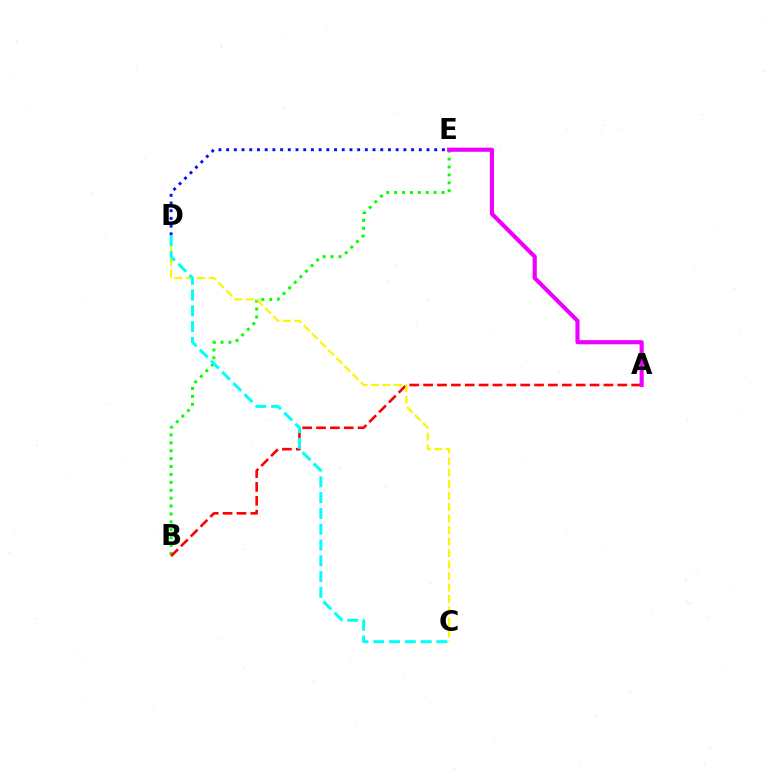{('B', 'E'): [{'color': '#08ff00', 'line_style': 'dotted', 'thickness': 2.15}], ('A', 'B'): [{'color': '#ff0000', 'line_style': 'dashed', 'thickness': 1.88}], ('C', 'D'): [{'color': '#fcf500', 'line_style': 'dashed', 'thickness': 1.56}, {'color': '#00fff6', 'line_style': 'dashed', 'thickness': 2.14}], ('A', 'E'): [{'color': '#ee00ff', 'line_style': 'solid', 'thickness': 2.98}], ('D', 'E'): [{'color': '#0010ff', 'line_style': 'dotted', 'thickness': 2.09}]}